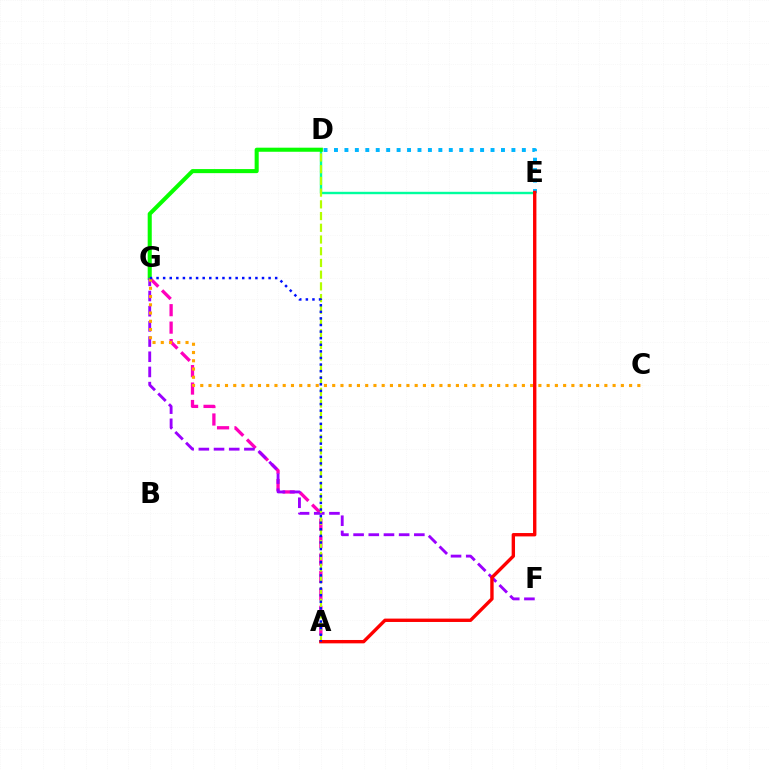{('D', 'E'): [{'color': '#00b5ff', 'line_style': 'dotted', 'thickness': 2.84}, {'color': '#00ff9d', 'line_style': 'solid', 'thickness': 1.73}], ('A', 'G'): [{'color': '#ff00bd', 'line_style': 'dashed', 'thickness': 2.37}, {'color': '#0010ff', 'line_style': 'dotted', 'thickness': 1.79}], ('D', 'G'): [{'color': '#08ff00', 'line_style': 'solid', 'thickness': 2.93}], ('F', 'G'): [{'color': '#9b00ff', 'line_style': 'dashed', 'thickness': 2.06}], ('C', 'G'): [{'color': '#ffa500', 'line_style': 'dotted', 'thickness': 2.24}], ('A', 'D'): [{'color': '#b3ff00', 'line_style': 'dashed', 'thickness': 1.59}], ('A', 'E'): [{'color': '#ff0000', 'line_style': 'solid', 'thickness': 2.43}]}